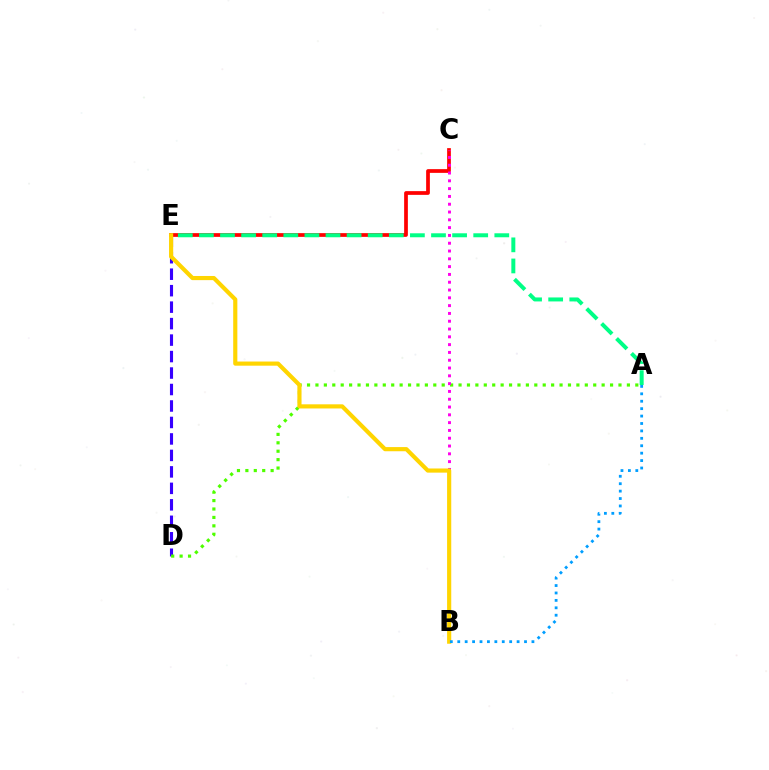{('C', 'E'): [{'color': '#ff0000', 'line_style': 'solid', 'thickness': 2.68}], ('D', 'E'): [{'color': '#3700ff', 'line_style': 'dashed', 'thickness': 2.24}], ('A', 'D'): [{'color': '#4fff00', 'line_style': 'dotted', 'thickness': 2.29}], ('A', 'E'): [{'color': '#00ff86', 'line_style': 'dashed', 'thickness': 2.87}], ('B', 'C'): [{'color': '#ff00ed', 'line_style': 'dotted', 'thickness': 2.12}], ('B', 'E'): [{'color': '#ffd500', 'line_style': 'solid', 'thickness': 2.99}], ('A', 'B'): [{'color': '#009eff', 'line_style': 'dotted', 'thickness': 2.02}]}